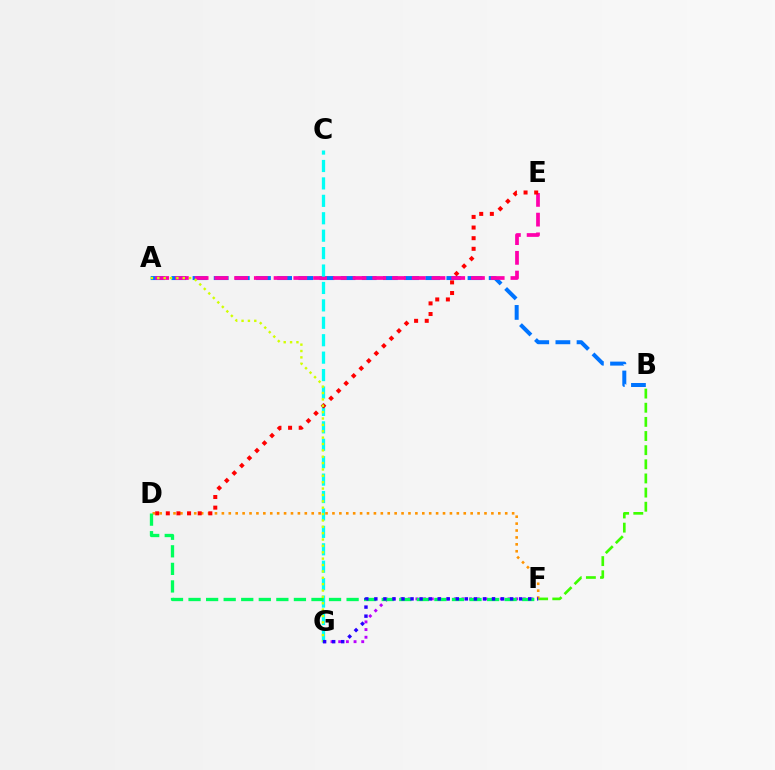{('A', 'B'): [{'color': '#0074ff', 'line_style': 'dashed', 'thickness': 2.87}], ('B', 'F'): [{'color': '#3dff00', 'line_style': 'dashed', 'thickness': 1.92}], ('A', 'E'): [{'color': '#ff00ac', 'line_style': 'dashed', 'thickness': 2.68}], ('C', 'G'): [{'color': '#00fff6', 'line_style': 'dashed', 'thickness': 2.37}], ('D', 'F'): [{'color': '#ff9400', 'line_style': 'dotted', 'thickness': 1.88}, {'color': '#00ff5c', 'line_style': 'dashed', 'thickness': 2.39}], ('D', 'E'): [{'color': '#ff0000', 'line_style': 'dotted', 'thickness': 2.89}], ('F', 'G'): [{'color': '#b900ff', 'line_style': 'dotted', 'thickness': 2.08}, {'color': '#2500ff', 'line_style': 'dotted', 'thickness': 2.46}], ('A', 'G'): [{'color': '#d1ff00', 'line_style': 'dotted', 'thickness': 1.73}]}